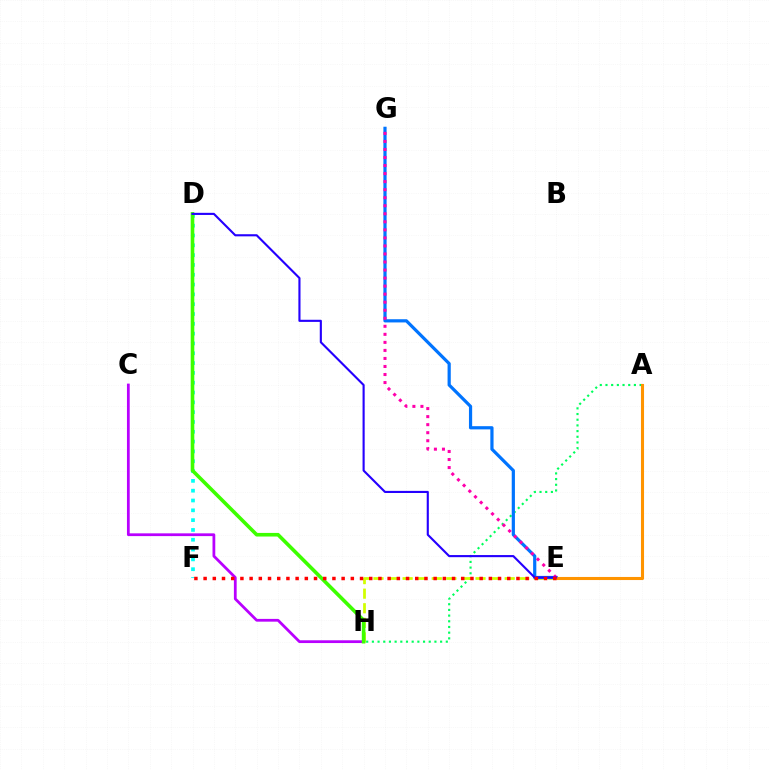{('A', 'H'): [{'color': '#00ff5c', 'line_style': 'dotted', 'thickness': 1.54}], ('E', 'H'): [{'color': '#d1ff00', 'line_style': 'dashed', 'thickness': 1.98}], ('E', 'G'): [{'color': '#0074ff', 'line_style': 'solid', 'thickness': 2.31}, {'color': '#ff00ac', 'line_style': 'dotted', 'thickness': 2.18}], ('C', 'H'): [{'color': '#b900ff', 'line_style': 'solid', 'thickness': 1.99}], ('D', 'F'): [{'color': '#00fff6', 'line_style': 'dotted', 'thickness': 2.67}], ('D', 'H'): [{'color': '#3dff00', 'line_style': 'solid', 'thickness': 2.6}], ('A', 'E'): [{'color': '#ff9400', 'line_style': 'solid', 'thickness': 2.22}], ('D', 'E'): [{'color': '#2500ff', 'line_style': 'solid', 'thickness': 1.53}], ('E', 'F'): [{'color': '#ff0000', 'line_style': 'dotted', 'thickness': 2.5}]}